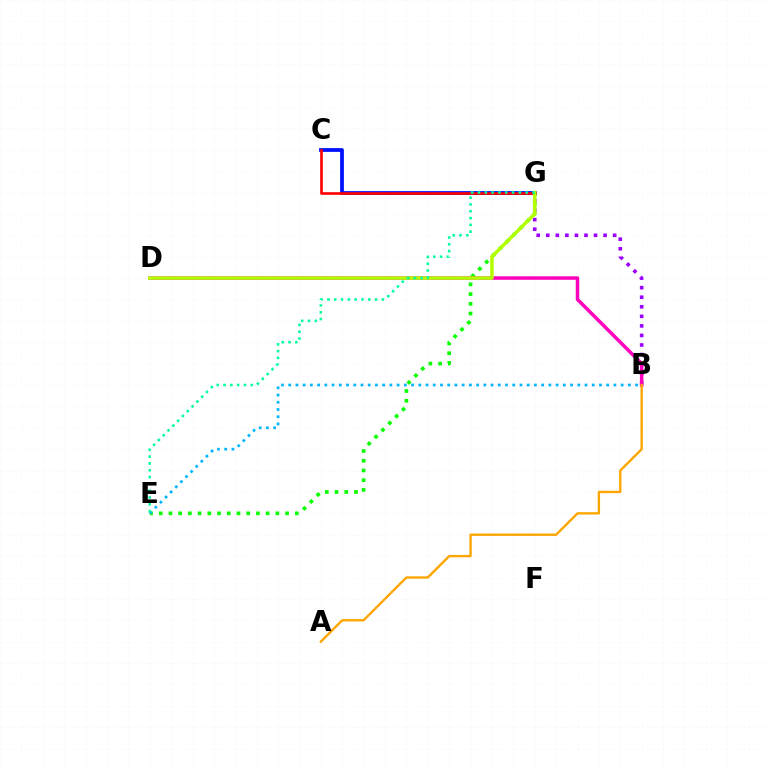{('E', 'G'): [{'color': '#08ff00', 'line_style': 'dotted', 'thickness': 2.64}, {'color': '#00ff9d', 'line_style': 'dotted', 'thickness': 1.85}], ('B', 'G'): [{'color': '#9b00ff', 'line_style': 'dotted', 'thickness': 2.6}], ('C', 'G'): [{'color': '#0010ff', 'line_style': 'solid', 'thickness': 2.71}, {'color': '#ff0000', 'line_style': 'solid', 'thickness': 1.89}], ('B', 'D'): [{'color': '#ff00bd', 'line_style': 'solid', 'thickness': 2.51}], ('D', 'G'): [{'color': '#b3ff00', 'line_style': 'solid', 'thickness': 2.53}], ('B', 'E'): [{'color': '#00b5ff', 'line_style': 'dotted', 'thickness': 1.96}], ('A', 'B'): [{'color': '#ffa500', 'line_style': 'solid', 'thickness': 1.7}]}